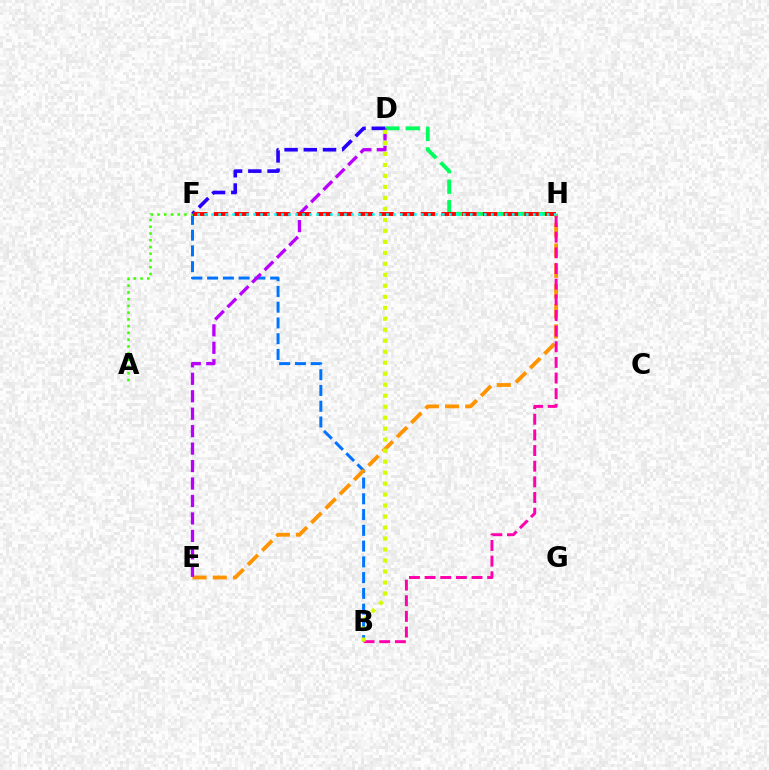{('B', 'F'): [{'color': '#0074ff', 'line_style': 'dashed', 'thickness': 2.14}], ('D', 'H'): [{'color': '#00ff5c', 'line_style': 'dashed', 'thickness': 2.79}], ('A', 'F'): [{'color': '#3dff00', 'line_style': 'dotted', 'thickness': 1.83}], ('E', 'H'): [{'color': '#ff9400', 'line_style': 'dashed', 'thickness': 2.75}], ('D', 'E'): [{'color': '#b900ff', 'line_style': 'dashed', 'thickness': 2.37}], ('B', 'H'): [{'color': '#ff00ac', 'line_style': 'dashed', 'thickness': 2.13}], ('D', 'F'): [{'color': '#2500ff', 'line_style': 'dashed', 'thickness': 2.61}], ('F', 'H'): [{'color': '#ff0000', 'line_style': 'dashed', 'thickness': 2.81}, {'color': '#00fff6', 'line_style': 'dotted', 'thickness': 1.9}], ('B', 'D'): [{'color': '#d1ff00', 'line_style': 'dotted', 'thickness': 2.99}]}